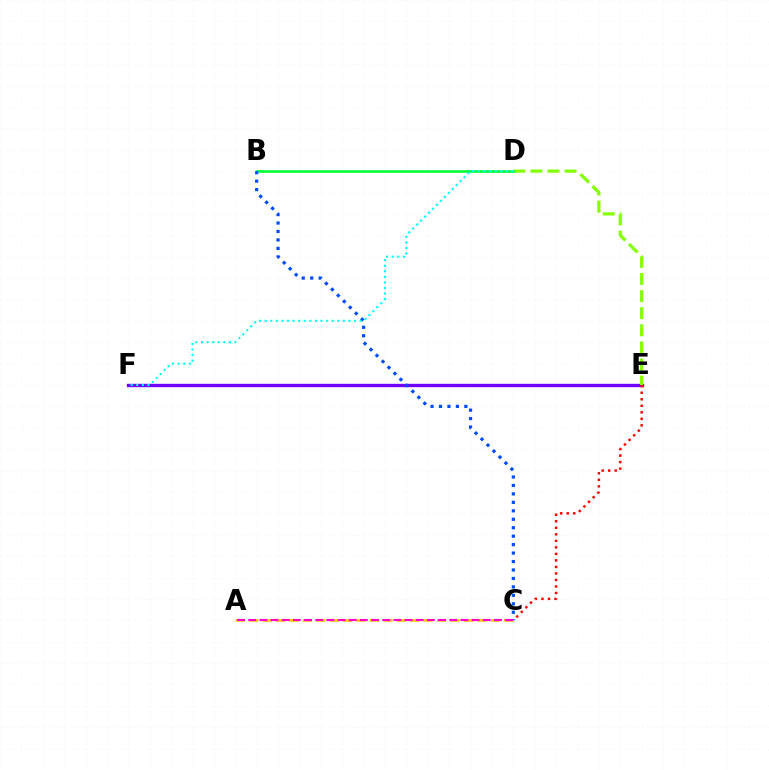{('E', 'F'): [{'color': '#7200ff', 'line_style': 'solid', 'thickness': 2.42}], ('D', 'E'): [{'color': '#84ff00', 'line_style': 'dashed', 'thickness': 2.32}], ('A', 'C'): [{'color': '#ffbd00', 'line_style': 'dashed', 'thickness': 1.82}, {'color': '#ff00cf', 'line_style': 'dashed', 'thickness': 1.52}], ('C', 'E'): [{'color': '#ff0000', 'line_style': 'dotted', 'thickness': 1.77}], ('B', 'D'): [{'color': '#00ff39', 'line_style': 'solid', 'thickness': 1.91}], ('B', 'C'): [{'color': '#004bff', 'line_style': 'dotted', 'thickness': 2.3}], ('D', 'F'): [{'color': '#00fff6', 'line_style': 'dotted', 'thickness': 1.52}]}